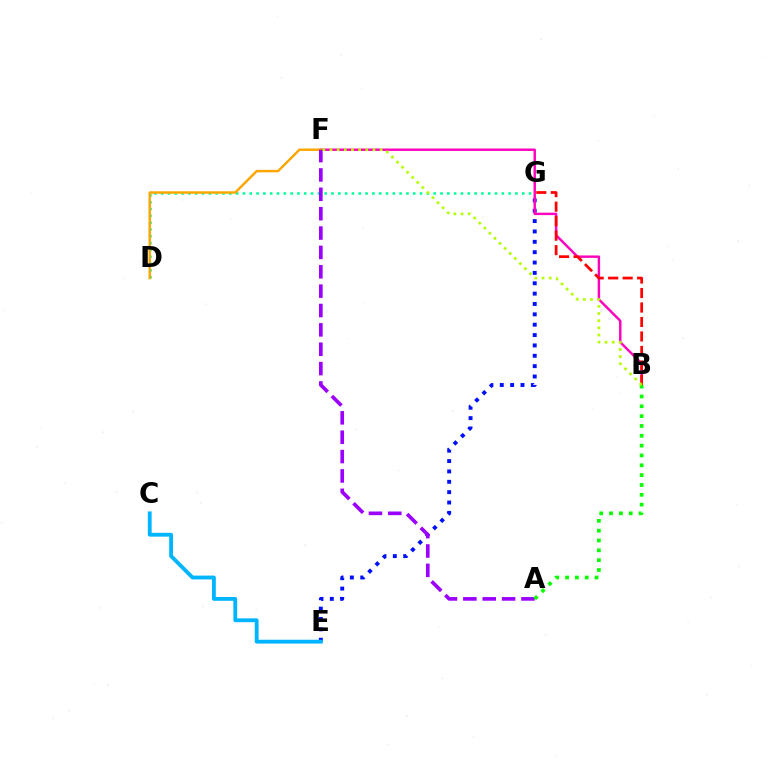{('E', 'G'): [{'color': '#0010ff', 'line_style': 'dotted', 'thickness': 2.82}], ('D', 'G'): [{'color': '#00ff9d', 'line_style': 'dotted', 'thickness': 1.85}], ('B', 'F'): [{'color': '#ff00bd', 'line_style': 'solid', 'thickness': 1.75}, {'color': '#b3ff00', 'line_style': 'dotted', 'thickness': 1.95}], ('C', 'E'): [{'color': '#00b5ff', 'line_style': 'solid', 'thickness': 2.76}], ('D', 'F'): [{'color': '#ffa500', 'line_style': 'solid', 'thickness': 1.77}], ('A', 'F'): [{'color': '#9b00ff', 'line_style': 'dashed', 'thickness': 2.63}], ('A', 'B'): [{'color': '#08ff00', 'line_style': 'dotted', 'thickness': 2.67}], ('B', 'G'): [{'color': '#ff0000', 'line_style': 'dashed', 'thickness': 1.97}]}